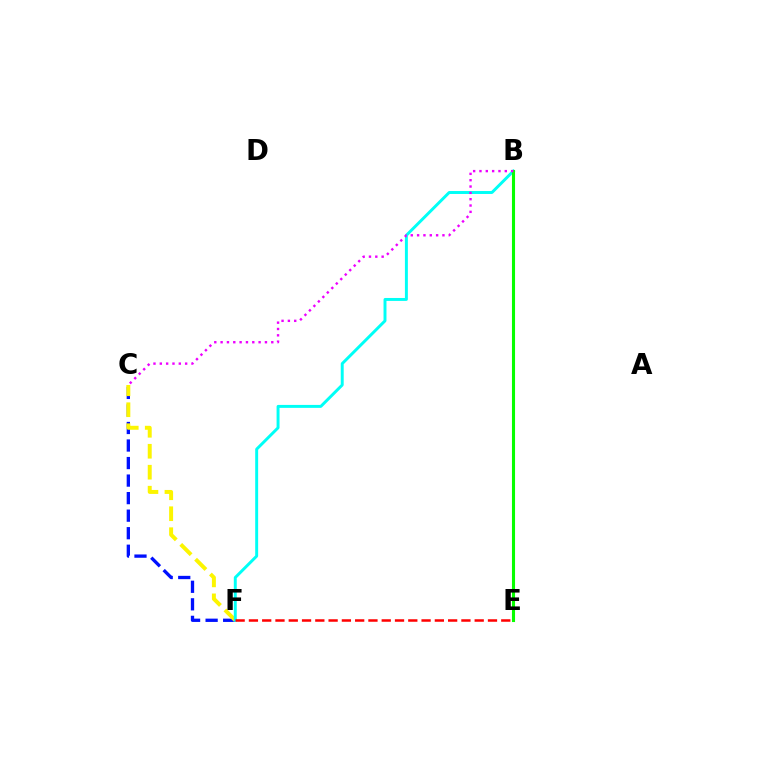{('C', 'F'): [{'color': '#0010ff', 'line_style': 'dashed', 'thickness': 2.38}, {'color': '#fcf500', 'line_style': 'dashed', 'thickness': 2.85}], ('B', 'F'): [{'color': '#00fff6', 'line_style': 'solid', 'thickness': 2.12}], ('B', 'E'): [{'color': '#08ff00', 'line_style': 'solid', 'thickness': 2.23}], ('B', 'C'): [{'color': '#ee00ff', 'line_style': 'dotted', 'thickness': 1.72}], ('E', 'F'): [{'color': '#ff0000', 'line_style': 'dashed', 'thickness': 1.8}]}